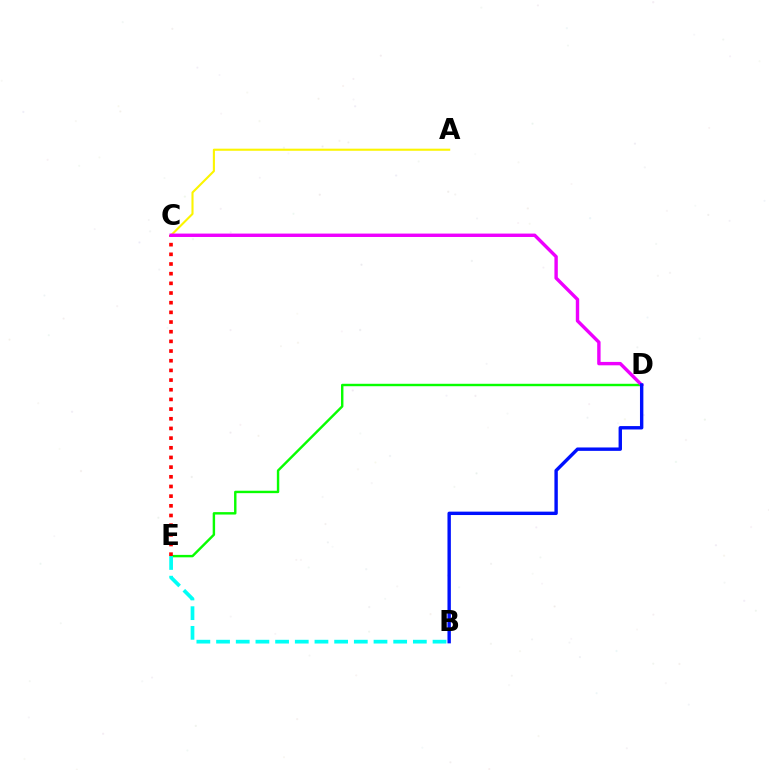{('D', 'E'): [{'color': '#08ff00', 'line_style': 'solid', 'thickness': 1.74}], ('C', 'E'): [{'color': '#ff0000', 'line_style': 'dotted', 'thickness': 2.63}], ('A', 'C'): [{'color': '#fcf500', 'line_style': 'solid', 'thickness': 1.51}], ('C', 'D'): [{'color': '#ee00ff', 'line_style': 'solid', 'thickness': 2.45}], ('B', 'D'): [{'color': '#0010ff', 'line_style': 'solid', 'thickness': 2.45}], ('B', 'E'): [{'color': '#00fff6', 'line_style': 'dashed', 'thickness': 2.67}]}